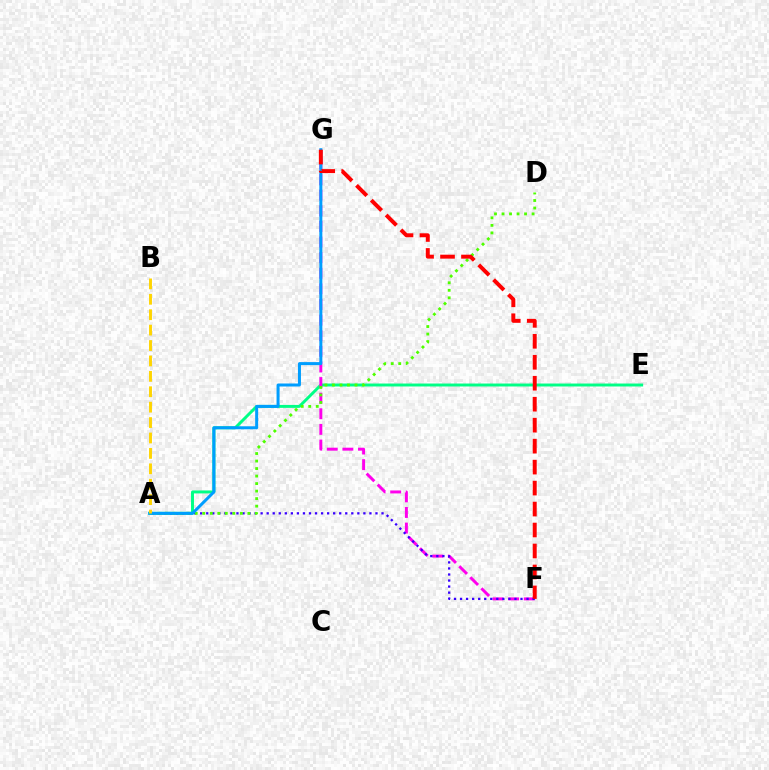{('A', 'E'): [{'color': '#00ff86', 'line_style': 'solid', 'thickness': 2.12}], ('F', 'G'): [{'color': '#ff00ed', 'line_style': 'dashed', 'thickness': 2.12}, {'color': '#ff0000', 'line_style': 'dashed', 'thickness': 2.85}], ('A', 'F'): [{'color': '#3700ff', 'line_style': 'dotted', 'thickness': 1.64}], ('A', 'D'): [{'color': '#4fff00', 'line_style': 'dotted', 'thickness': 2.04}], ('A', 'G'): [{'color': '#009eff', 'line_style': 'solid', 'thickness': 2.17}], ('A', 'B'): [{'color': '#ffd500', 'line_style': 'dashed', 'thickness': 2.09}]}